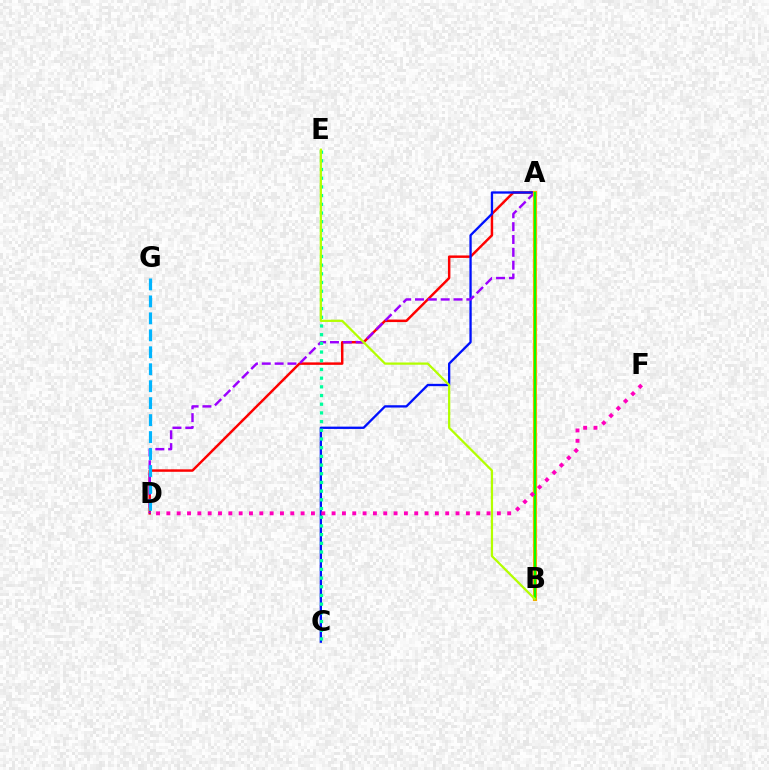{('A', 'D'): [{'color': '#ff0000', 'line_style': 'solid', 'thickness': 1.77}, {'color': '#9b00ff', 'line_style': 'dashed', 'thickness': 1.74}], ('A', 'C'): [{'color': '#0010ff', 'line_style': 'solid', 'thickness': 1.67}], ('A', 'B'): [{'color': '#ffa500', 'line_style': 'solid', 'thickness': 3.0}, {'color': '#08ff00', 'line_style': 'solid', 'thickness': 1.6}], ('D', 'G'): [{'color': '#00b5ff', 'line_style': 'dashed', 'thickness': 2.3}], ('C', 'E'): [{'color': '#00ff9d', 'line_style': 'dotted', 'thickness': 2.36}], ('B', 'E'): [{'color': '#b3ff00', 'line_style': 'solid', 'thickness': 1.62}], ('D', 'F'): [{'color': '#ff00bd', 'line_style': 'dotted', 'thickness': 2.81}]}